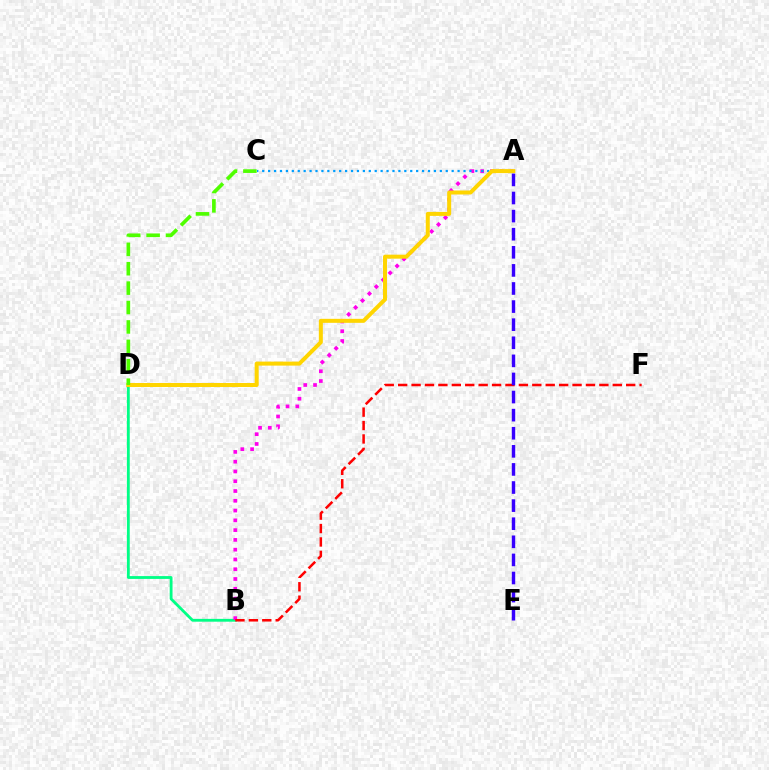{('B', 'D'): [{'color': '#00ff86', 'line_style': 'solid', 'thickness': 2.03}], ('A', 'B'): [{'color': '#ff00ed', 'line_style': 'dotted', 'thickness': 2.66}], ('A', 'C'): [{'color': '#009eff', 'line_style': 'dotted', 'thickness': 1.61}], ('A', 'D'): [{'color': '#ffd500', 'line_style': 'solid', 'thickness': 2.88}], ('B', 'F'): [{'color': '#ff0000', 'line_style': 'dashed', 'thickness': 1.82}], ('A', 'E'): [{'color': '#3700ff', 'line_style': 'dashed', 'thickness': 2.46}], ('C', 'D'): [{'color': '#4fff00', 'line_style': 'dashed', 'thickness': 2.64}]}